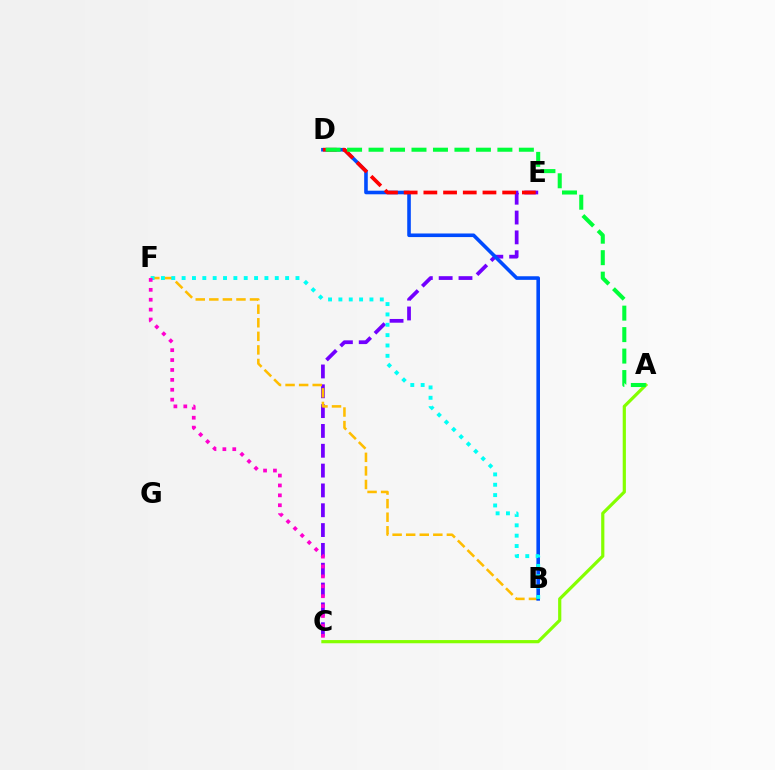{('C', 'E'): [{'color': '#7200ff', 'line_style': 'dashed', 'thickness': 2.69}], ('B', 'F'): [{'color': '#ffbd00', 'line_style': 'dashed', 'thickness': 1.84}, {'color': '#00fff6', 'line_style': 'dotted', 'thickness': 2.81}], ('A', 'C'): [{'color': '#84ff00', 'line_style': 'solid', 'thickness': 2.3}], ('B', 'D'): [{'color': '#004bff', 'line_style': 'solid', 'thickness': 2.59}], ('D', 'E'): [{'color': '#ff0000', 'line_style': 'dashed', 'thickness': 2.68}], ('C', 'F'): [{'color': '#ff00cf', 'line_style': 'dotted', 'thickness': 2.69}], ('A', 'D'): [{'color': '#00ff39', 'line_style': 'dashed', 'thickness': 2.92}]}